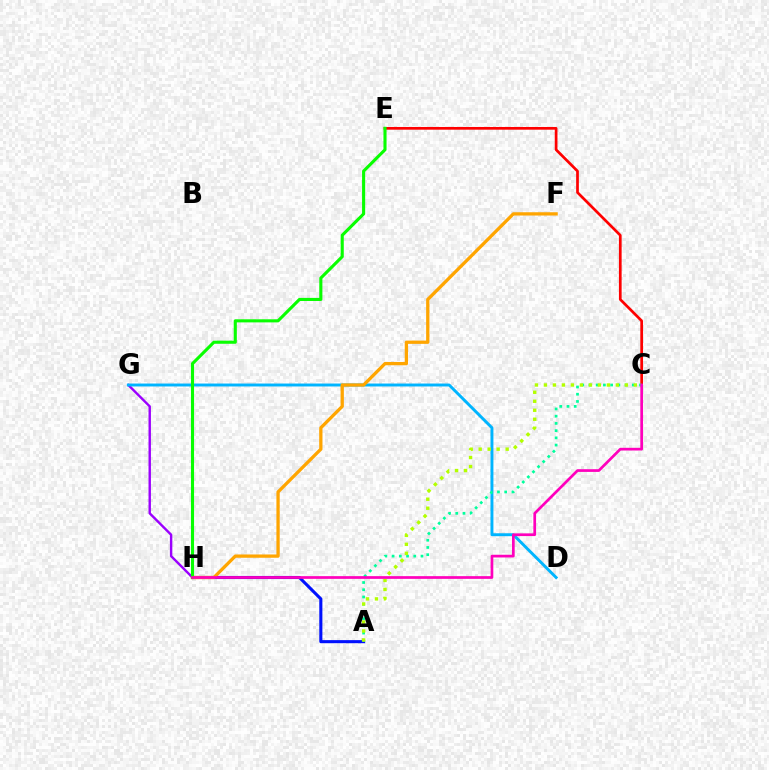{('A', 'H'): [{'color': '#0010ff', 'line_style': 'solid', 'thickness': 2.22}], ('G', 'H'): [{'color': '#9b00ff', 'line_style': 'solid', 'thickness': 1.73}], ('D', 'G'): [{'color': '#00b5ff', 'line_style': 'solid', 'thickness': 2.11}], ('C', 'E'): [{'color': '#ff0000', 'line_style': 'solid', 'thickness': 1.95}], ('F', 'H'): [{'color': '#ffa500', 'line_style': 'solid', 'thickness': 2.37}], ('A', 'C'): [{'color': '#00ff9d', 'line_style': 'dotted', 'thickness': 1.96}, {'color': '#b3ff00', 'line_style': 'dotted', 'thickness': 2.44}], ('E', 'H'): [{'color': '#08ff00', 'line_style': 'solid', 'thickness': 2.23}], ('C', 'H'): [{'color': '#ff00bd', 'line_style': 'solid', 'thickness': 1.95}]}